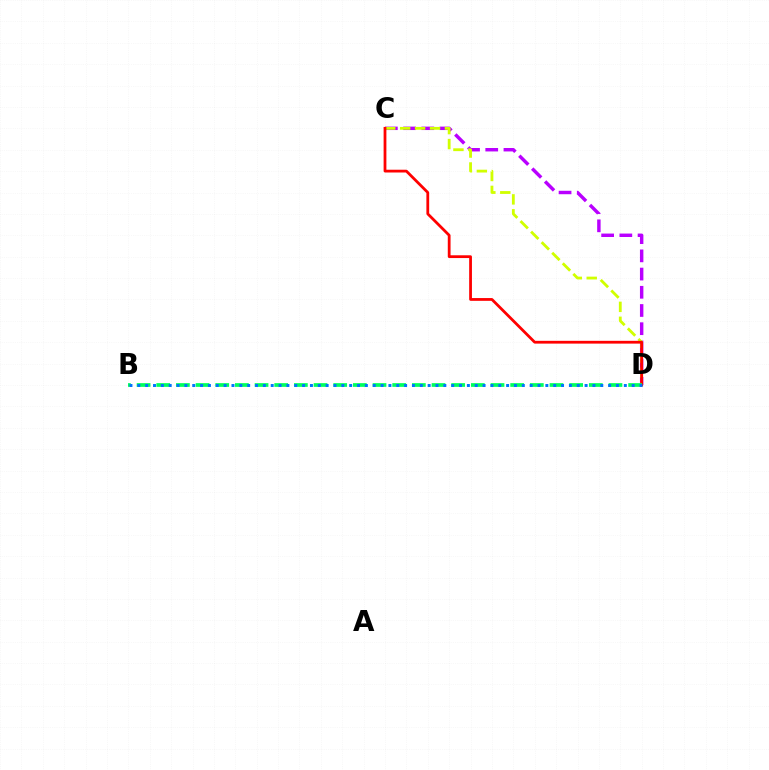{('C', 'D'): [{'color': '#b900ff', 'line_style': 'dashed', 'thickness': 2.47}, {'color': '#d1ff00', 'line_style': 'dashed', 'thickness': 2.03}, {'color': '#ff0000', 'line_style': 'solid', 'thickness': 2.0}], ('B', 'D'): [{'color': '#00ff5c', 'line_style': 'dashed', 'thickness': 2.67}, {'color': '#0074ff', 'line_style': 'dotted', 'thickness': 2.13}]}